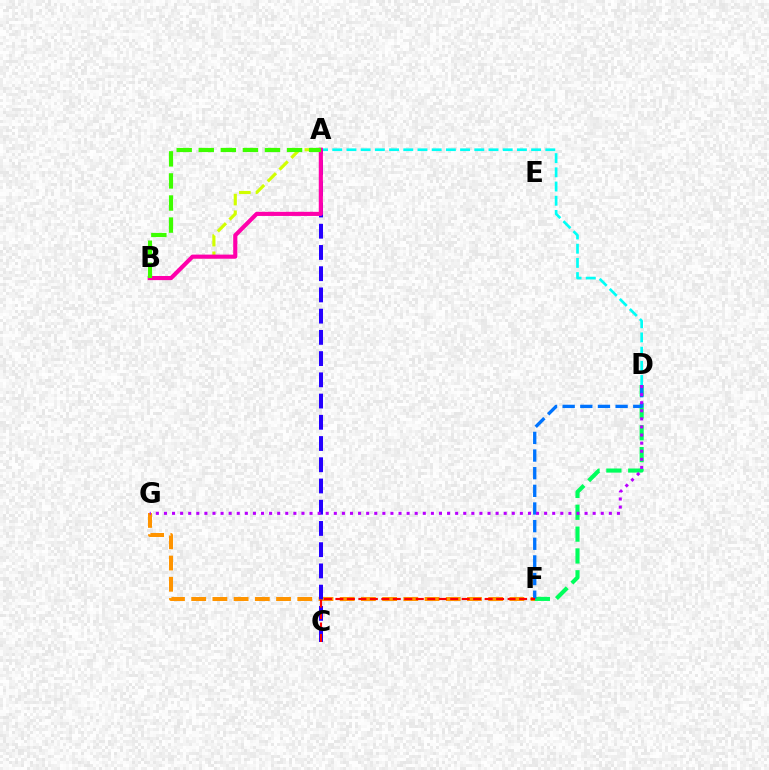{('A', 'D'): [{'color': '#00fff6', 'line_style': 'dashed', 'thickness': 1.93}], ('A', 'B'): [{'color': '#d1ff00', 'line_style': 'dashed', 'thickness': 2.26}, {'color': '#ff00ac', 'line_style': 'solid', 'thickness': 2.97}, {'color': '#3dff00', 'line_style': 'dashed', 'thickness': 3.0}], ('F', 'G'): [{'color': '#ff9400', 'line_style': 'dashed', 'thickness': 2.88}], ('A', 'C'): [{'color': '#2500ff', 'line_style': 'dashed', 'thickness': 2.88}], ('D', 'F'): [{'color': '#00ff5c', 'line_style': 'dashed', 'thickness': 2.97}, {'color': '#0074ff', 'line_style': 'dashed', 'thickness': 2.4}], ('D', 'G'): [{'color': '#b900ff', 'line_style': 'dotted', 'thickness': 2.2}], ('C', 'F'): [{'color': '#ff0000', 'line_style': 'dashed', 'thickness': 1.56}]}